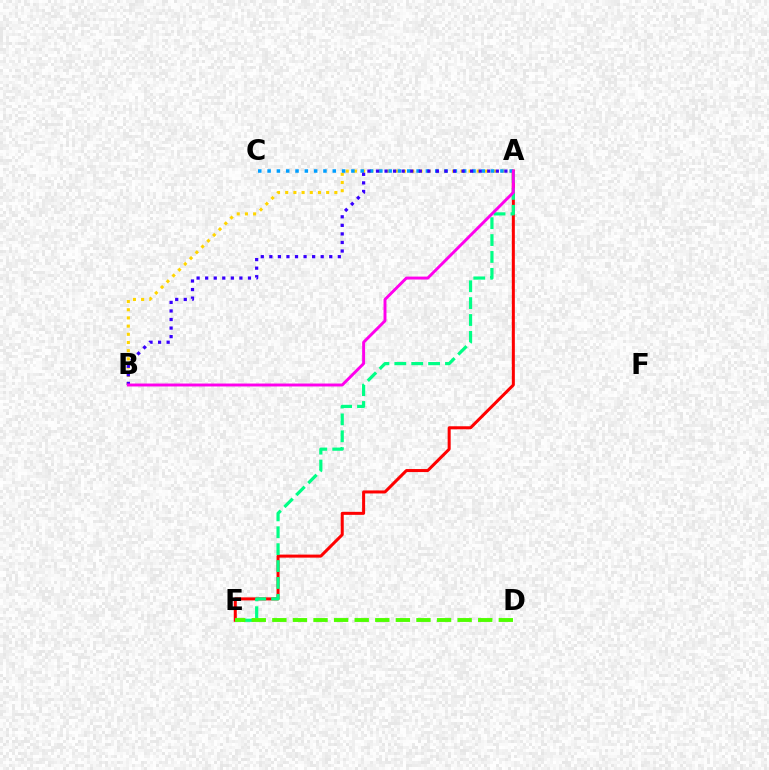{('A', 'E'): [{'color': '#ff0000', 'line_style': 'solid', 'thickness': 2.18}, {'color': '#00ff86', 'line_style': 'dashed', 'thickness': 2.29}], ('A', 'B'): [{'color': '#ffd500', 'line_style': 'dotted', 'thickness': 2.23}, {'color': '#3700ff', 'line_style': 'dotted', 'thickness': 2.32}, {'color': '#ff00ed', 'line_style': 'solid', 'thickness': 2.11}], ('A', 'C'): [{'color': '#009eff', 'line_style': 'dotted', 'thickness': 2.53}], ('D', 'E'): [{'color': '#4fff00', 'line_style': 'dashed', 'thickness': 2.8}]}